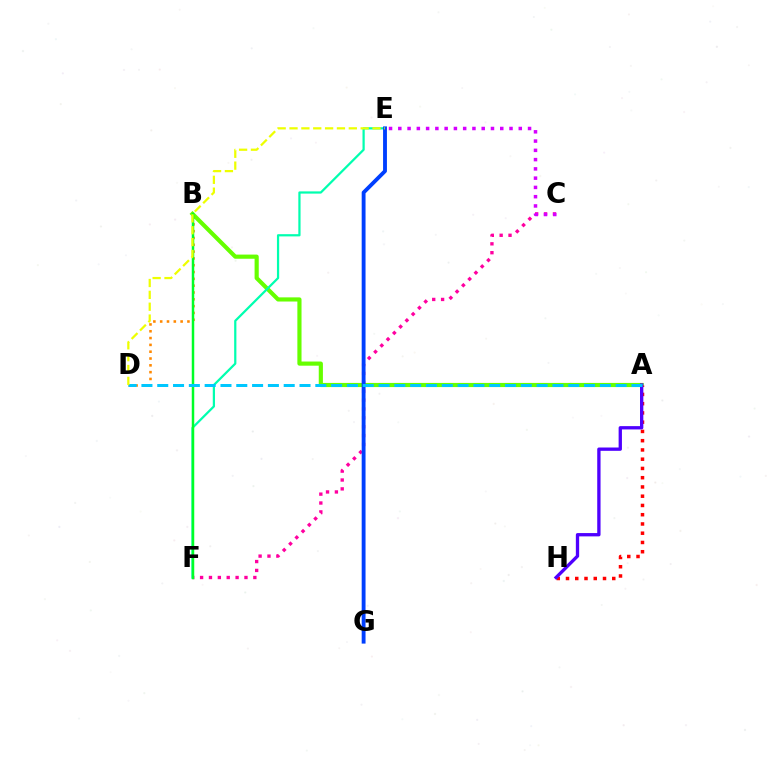{('B', 'D'): [{'color': '#ff8800', 'line_style': 'dotted', 'thickness': 1.85}], ('A', 'B'): [{'color': '#66ff00', 'line_style': 'solid', 'thickness': 2.99}], ('C', 'F'): [{'color': '#ff00a0', 'line_style': 'dotted', 'thickness': 2.41}], ('E', 'F'): [{'color': '#00ffaf', 'line_style': 'solid', 'thickness': 1.61}], ('A', 'H'): [{'color': '#ff0000', 'line_style': 'dotted', 'thickness': 2.51}, {'color': '#4f00ff', 'line_style': 'solid', 'thickness': 2.39}], ('C', 'E'): [{'color': '#d600ff', 'line_style': 'dotted', 'thickness': 2.52}], ('B', 'F'): [{'color': '#00ff27', 'line_style': 'solid', 'thickness': 1.79}], ('E', 'G'): [{'color': '#003fff', 'line_style': 'solid', 'thickness': 2.78}], ('A', 'D'): [{'color': '#00c7ff', 'line_style': 'dashed', 'thickness': 2.15}], ('D', 'E'): [{'color': '#eeff00', 'line_style': 'dashed', 'thickness': 1.61}]}